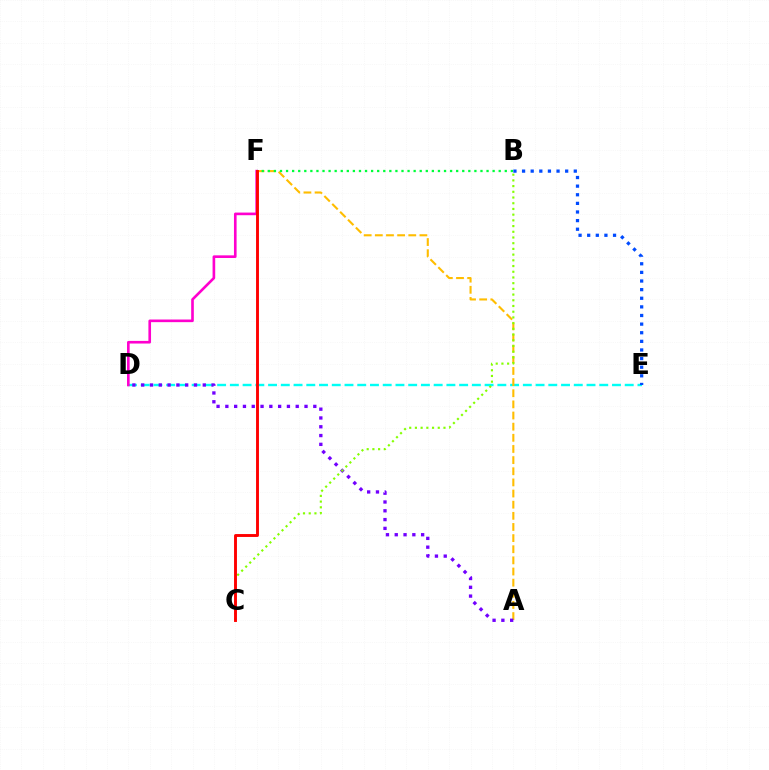{('D', 'E'): [{'color': '#00fff6', 'line_style': 'dashed', 'thickness': 1.73}], ('A', 'F'): [{'color': '#ffbd00', 'line_style': 'dashed', 'thickness': 1.51}], ('A', 'D'): [{'color': '#7200ff', 'line_style': 'dotted', 'thickness': 2.39}], ('B', 'C'): [{'color': '#84ff00', 'line_style': 'dotted', 'thickness': 1.55}], ('B', 'E'): [{'color': '#004bff', 'line_style': 'dotted', 'thickness': 2.34}], ('D', 'F'): [{'color': '#ff00cf', 'line_style': 'solid', 'thickness': 1.9}], ('B', 'F'): [{'color': '#00ff39', 'line_style': 'dotted', 'thickness': 1.65}], ('C', 'F'): [{'color': '#ff0000', 'line_style': 'solid', 'thickness': 2.09}]}